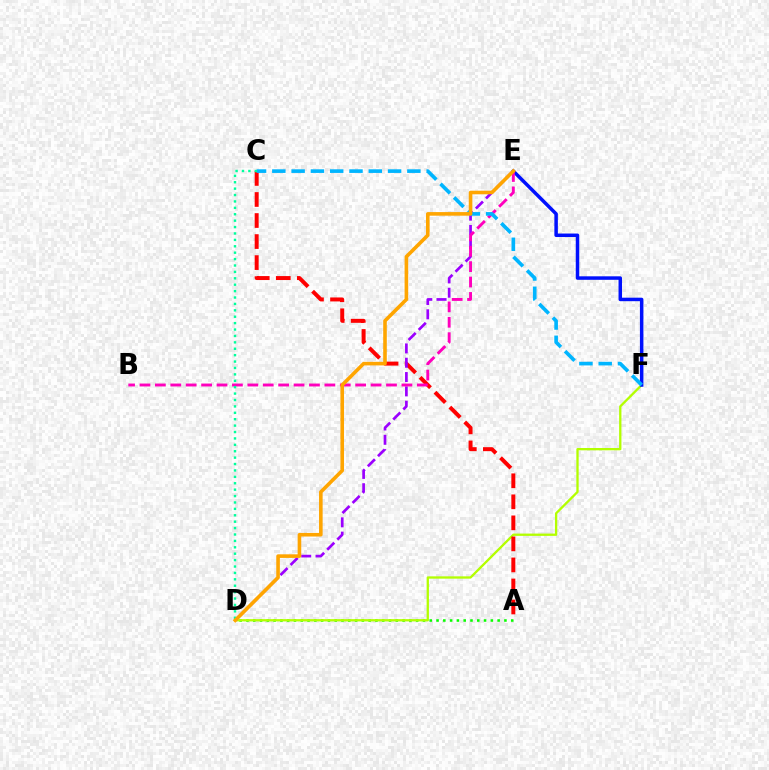{('A', 'D'): [{'color': '#08ff00', 'line_style': 'dotted', 'thickness': 1.84}], ('D', 'F'): [{'color': '#b3ff00', 'line_style': 'solid', 'thickness': 1.66}], ('A', 'C'): [{'color': '#ff0000', 'line_style': 'dashed', 'thickness': 2.86}], ('E', 'F'): [{'color': '#0010ff', 'line_style': 'solid', 'thickness': 2.52}], ('D', 'E'): [{'color': '#9b00ff', 'line_style': 'dashed', 'thickness': 1.95}, {'color': '#ffa500', 'line_style': 'solid', 'thickness': 2.59}], ('B', 'E'): [{'color': '#ff00bd', 'line_style': 'dashed', 'thickness': 2.09}], ('C', 'F'): [{'color': '#00b5ff', 'line_style': 'dashed', 'thickness': 2.62}], ('C', 'D'): [{'color': '#00ff9d', 'line_style': 'dotted', 'thickness': 1.74}]}